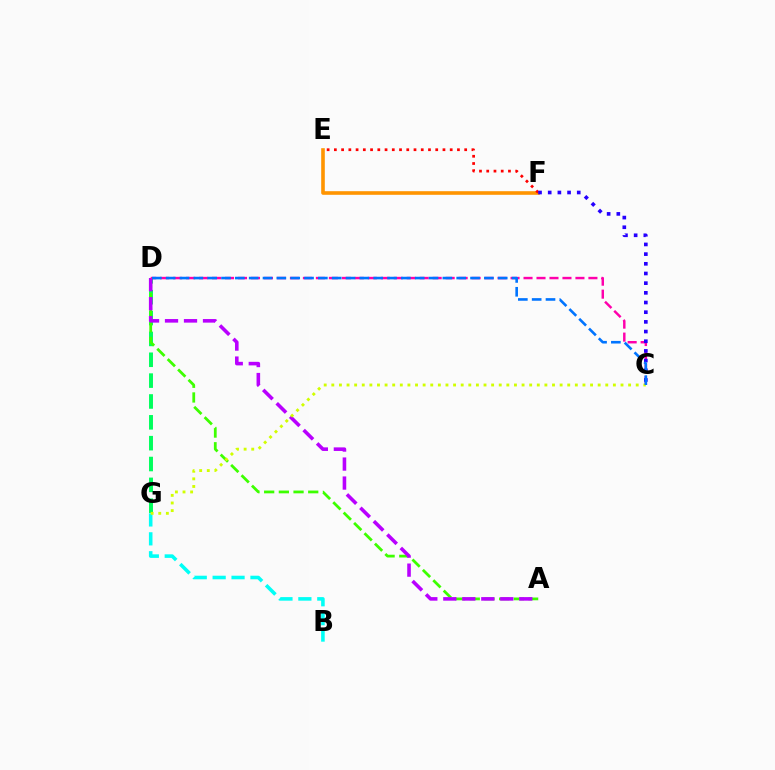{('D', 'G'): [{'color': '#00ff5c', 'line_style': 'dashed', 'thickness': 2.83}], ('E', 'F'): [{'color': '#ff9400', 'line_style': 'solid', 'thickness': 2.6}, {'color': '#ff0000', 'line_style': 'dotted', 'thickness': 1.97}], ('A', 'D'): [{'color': '#3dff00', 'line_style': 'dashed', 'thickness': 2.0}, {'color': '#b900ff', 'line_style': 'dashed', 'thickness': 2.58}], ('B', 'G'): [{'color': '#00fff6', 'line_style': 'dashed', 'thickness': 2.57}], ('C', 'D'): [{'color': '#ff00ac', 'line_style': 'dashed', 'thickness': 1.76}, {'color': '#0074ff', 'line_style': 'dashed', 'thickness': 1.88}], ('C', 'F'): [{'color': '#2500ff', 'line_style': 'dotted', 'thickness': 2.63}], ('C', 'G'): [{'color': '#d1ff00', 'line_style': 'dotted', 'thickness': 2.07}]}